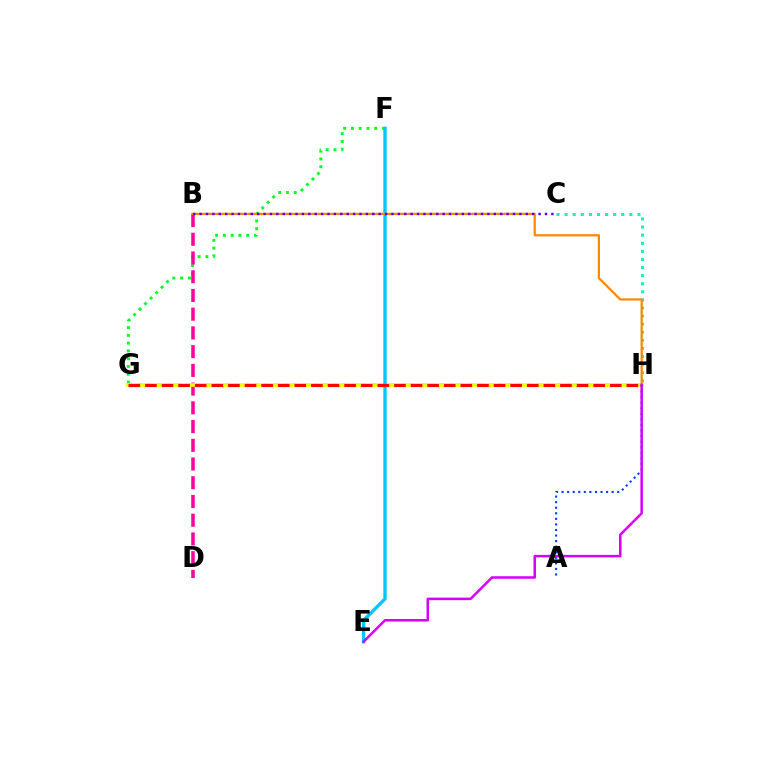{('F', 'G'): [{'color': '#00ff27', 'line_style': 'dotted', 'thickness': 2.11}], ('B', 'D'): [{'color': '#ff00a0', 'line_style': 'dashed', 'thickness': 2.54}], ('C', 'H'): [{'color': '#00ffaf', 'line_style': 'dotted', 'thickness': 2.2}], ('G', 'H'): [{'color': '#66ff00', 'line_style': 'dotted', 'thickness': 2.65}, {'color': '#eeff00', 'line_style': 'solid', 'thickness': 2.66}, {'color': '#ff0000', 'line_style': 'dashed', 'thickness': 2.26}], ('E', 'F'): [{'color': '#00c7ff', 'line_style': 'solid', 'thickness': 2.43}], ('B', 'H'): [{'color': '#ff8800', 'line_style': 'solid', 'thickness': 1.61}], ('A', 'H'): [{'color': '#003fff', 'line_style': 'dotted', 'thickness': 1.51}], ('E', 'H'): [{'color': '#d600ff', 'line_style': 'solid', 'thickness': 1.81}], ('B', 'C'): [{'color': '#4f00ff', 'line_style': 'dotted', 'thickness': 1.74}]}